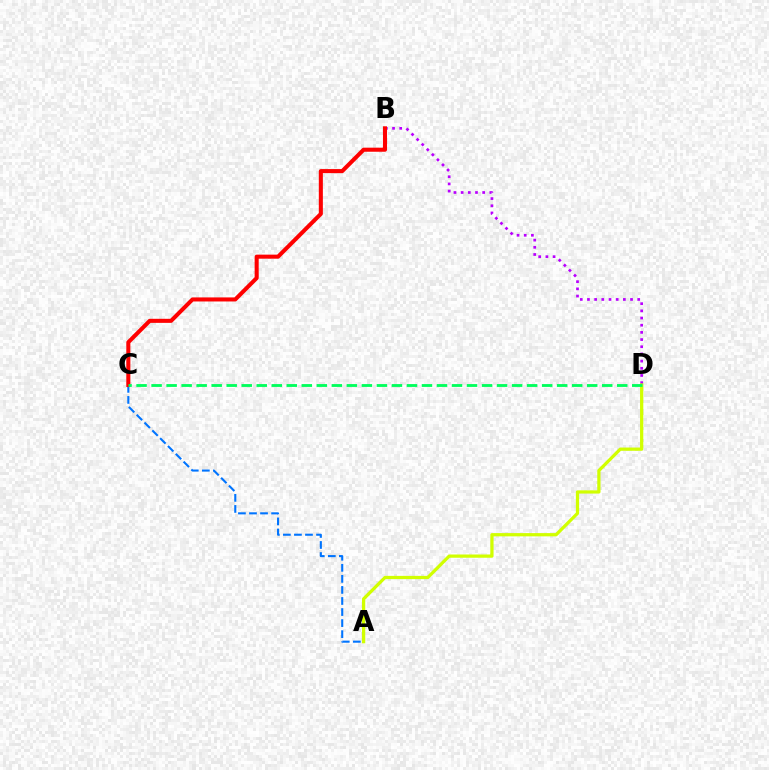{('B', 'D'): [{'color': '#b900ff', 'line_style': 'dotted', 'thickness': 1.95}], ('A', 'D'): [{'color': '#d1ff00', 'line_style': 'solid', 'thickness': 2.34}], ('A', 'C'): [{'color': '#0074ff', 'line_style': 'dashed', 'thickness': 1.5}], ('B', 'C'): [{'color': '#ff0000', 'line_style': 'solid', 'thickness': 2.92}], ('C', 'D'): [{'color': '#00ff5c', 'line_style': 'dashed', 'thickness': 2.04}]}